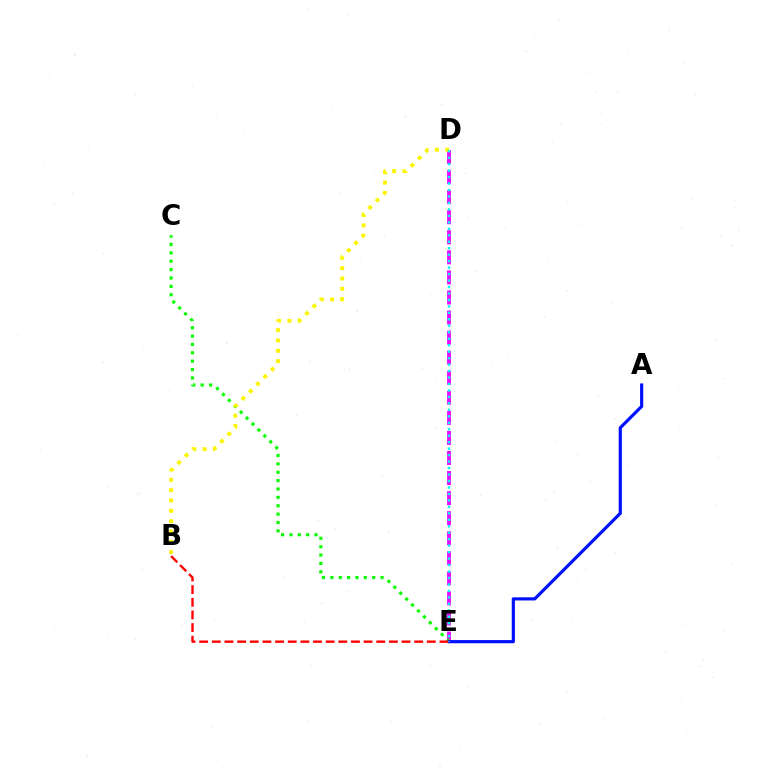{('D', 'E'): [{'color': '#ee00ff', 'line_style': 'dashed', 'thickness': 2.73}, {'color': '#00fff6', 'line_style': 'dotted', 'thickness': 1.76}], ('C', 'E'): [{'color': '#08ff00', 'line_style': 'dotted', 'thickness': 2.27}], ('B', 'D'): [{'color': '#fcf500', 'line_style': 'dotted', 'thickness': 2.81}], ('A', 'E'): [{'color': '#0010ff', 'line_style': 'solid', 'thickness': 2.28}], ('B', 'E'): [{'color': '#ff0000', 'line_style': 'dashed', 'thickness': 1.72}]}